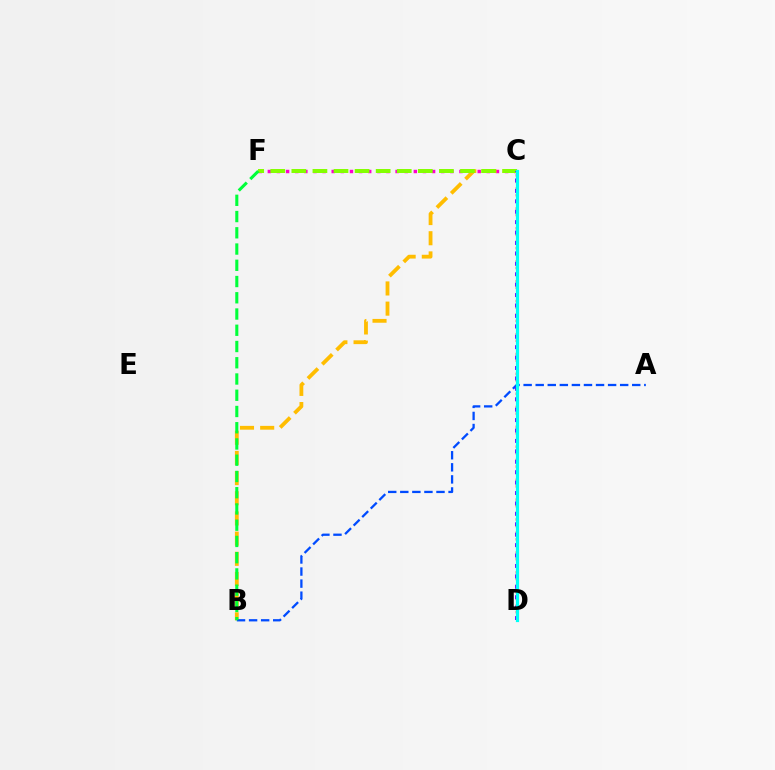{('C', 'D'): [{'color': '#ff0000', 'line_style': 'dotted', 'thickness': 1.8}, {'color': '#7200ff', 'line_style': 'dotted', 'thickness': 2.83}, {'color': '#00fff6', 'line_style': 'solid', 'thickness': 2.3}], ('C', 'F'): [{'color': '#ff00cf', 'line_style': 'dotted', 'thickness': 2.48}, {'color': '#84ff00', 'line_style': 'dashed', 'thickness': 2.86}], ('B', 'C'): [{'color': '#ffbd00', 'line_style': 'dashed', 'thickness': 2.74}], ('A', 'B'): [{'color': '#004bff', 'line_style': 'dashed', 'thickness': 1.64}], ('B', 'F'): [{'color': '#00ff39', 'line_style': 'dashed', 'thickness': 2.21}]}